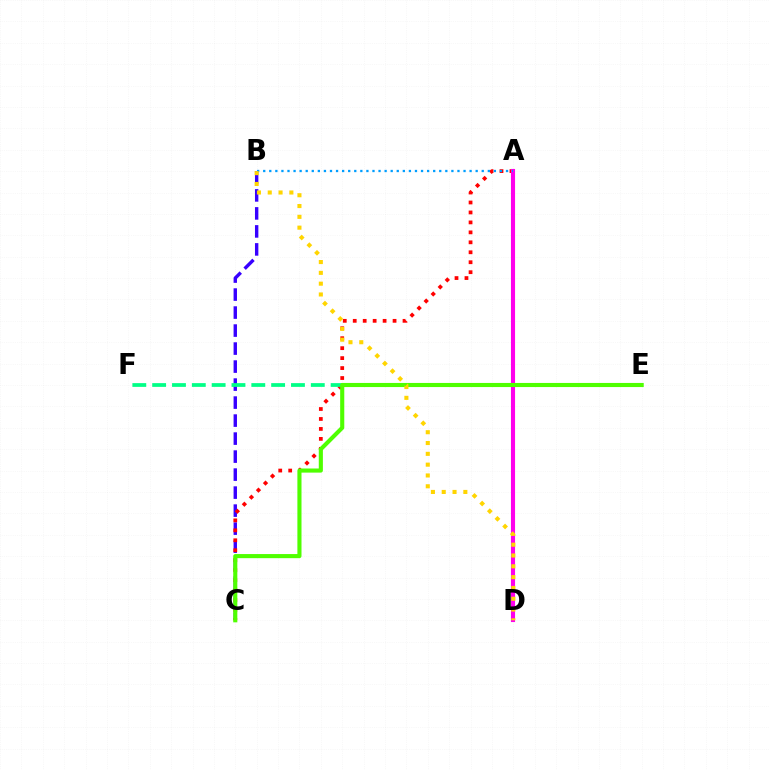{('B', 'C'): [{'color': '#3700ff', 'line_style': 'dashed', 'thickness': 2.45}], ('A', 'C'): [{'color': '#ff0000', 'line_style': 'dotted', 'thickness': 2.71}], ('E', 'F'): [{'color': '#00ff86', 'line_style': 'dashed', 'thickness': 2.69}], ('A', 'D'): [{'color': '#ff00ed', 'line_style': 'solid', 'thickness': 2.96}], ('C', 'E'): [{'color': '#4fff00', 'line_style': 'solid', 'thickness': 2.96}], ('A', 'B'): [{'color': '#009eff', 'line_style': 'dotted', 'thickness': 1.65}], ('B', 'D'): [{'color': '#ffd500', 'line_style': 'dotted', 'thickness': 2.94}]}